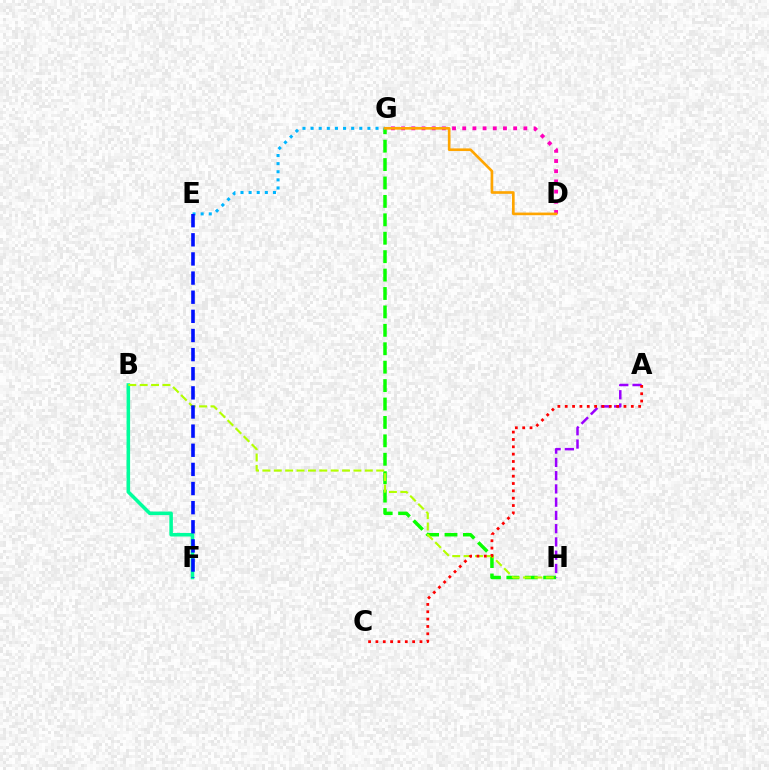{('B', 'F'): [{'color': '#00ff9d', 'line_style': 'solid', 'thickness': 2.55}], ('G', 'H'): [{'color': '#08ff00', 'line_style': 'dashed', 'thickness': 2.5}], ('A', 'H'): [{'color': '#9b00ff', 'line_style': 'dashed', 'thickness': 1.8}], ('B', 'H'): [{'color': '#b3ff00', 'line_style': 'dashed', 'thickness': 1.55}], ('A', 'C'): [{'color': '#ff0000', 'line_style': 'dotted', 'thickness': 1.99}], ('D', 'G'): [{'color': '#ff00bd', 'line_style': 'dotted', 'thickness': 2.77}, {'color': '#ffa500', 'line_style': 'solid', 'thickness': 1.9}], ('E', 'G'): [{'color': '#00b5ff', 'line_style': 'dotted', 'thickness': 2.21}], ('E', 'F'): [{'color': '#0010ff', 'line_style': 'dashed', 'thickness': 2.6}]}